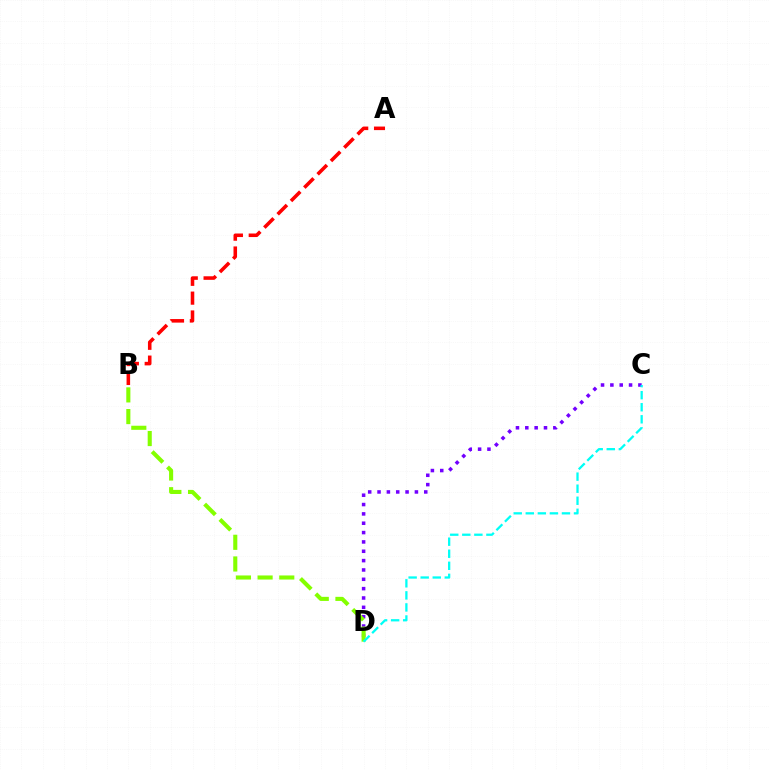{('C', 'D'): [{'color': '#7200ff', 'line_style': 'dotted', 'thickness': 2.54}, {'color': '#00fff6', 'line_style': 'dashed', 'thickness': 1.64}], ('A', 'B'): [{'color': '#ff0000', 'line_style': 'dashed', 'thickness': 2.56}], ('B', 'D'): [{'color': '#84ff00', 'line_style': 'dashed', 'thickness': 2.94}]}